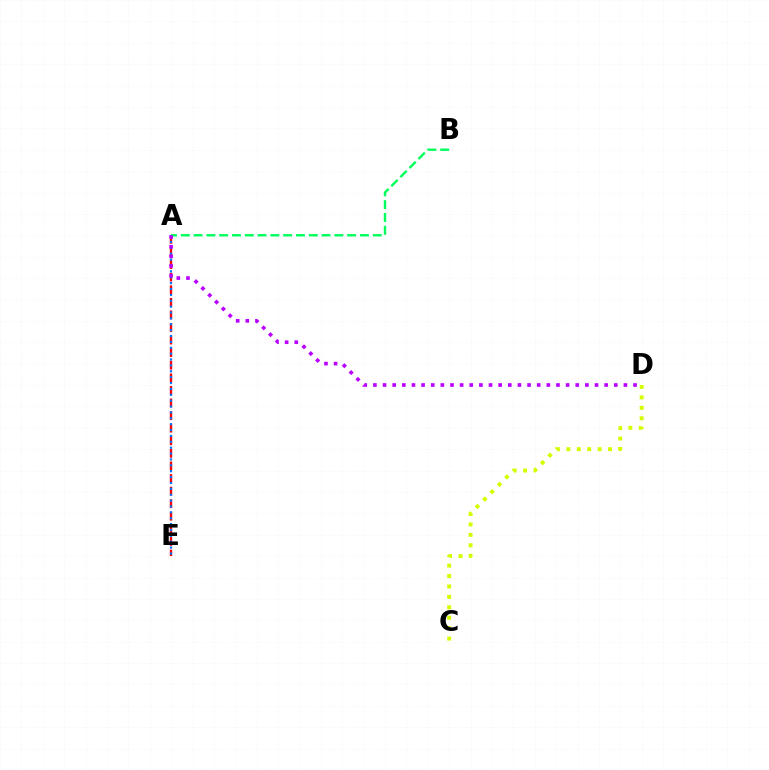{('A', 'E'): [{'color': '#ff0000', 'line_style': 'dashed', 'thickness': 1.71}, {'color': '#0074ff', 'line_style': 'dotted', 'thickness': 1.6}], ('A', 'B'): [{'color': '#00ff5c', 'line_style': 'dashed', 'thickness': 1.74}], ('A', 'D'): [{'color': '#b900ff', 'line_style': 'dotted', 'thickness': 2.62}], ('C', 'D'): [{'color': '#d1ff00', 'line_style': 'dotted', 'thickness': 2.83}]}